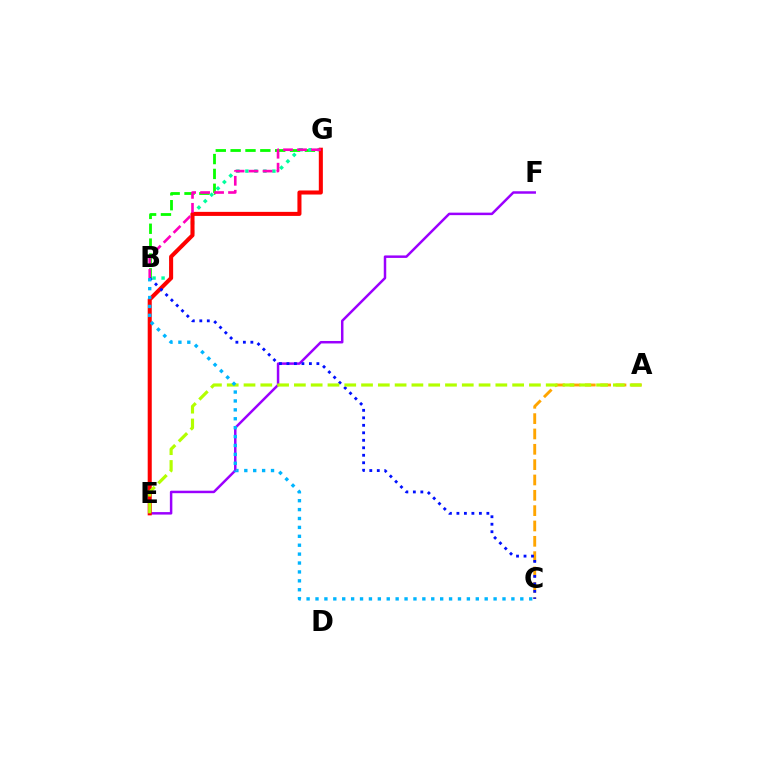{('B', 'G'): [{'color': '#08ff00', 'line_style': 'dashed', 'thickness': 2.02}, {'color': '#00ff9d', 'line_style': 'dotted', 'thickness': 2.45}, {'color': '#ff00bd', 'line_style': 'dashed', 'thickness': 1.9}], ('E', 'F'): [{'color': '#9b00ff', 'line_style': 'solid', 'thickness': 1.79}], ('E', 'G'): [{'color': '#ff0000', 'line_style': 'solid', 'thickness': 2.92}], ('A', 'C'): [{'color': '#ffa500', 'line_style': 'dashed', 'thickness': 2.08}], ('B', 'C'): [{'color': '#0010ff', 'line_style': 'dotted', 'thickness': 2.03}, {'color': '#00b5ff', 'line_style': 'dotted', 'thickness': 2.42}], ('A', 'E'): [{'color': '#b3ff00', 'line_style': 'dashed', 'thickness': 2.28}]}